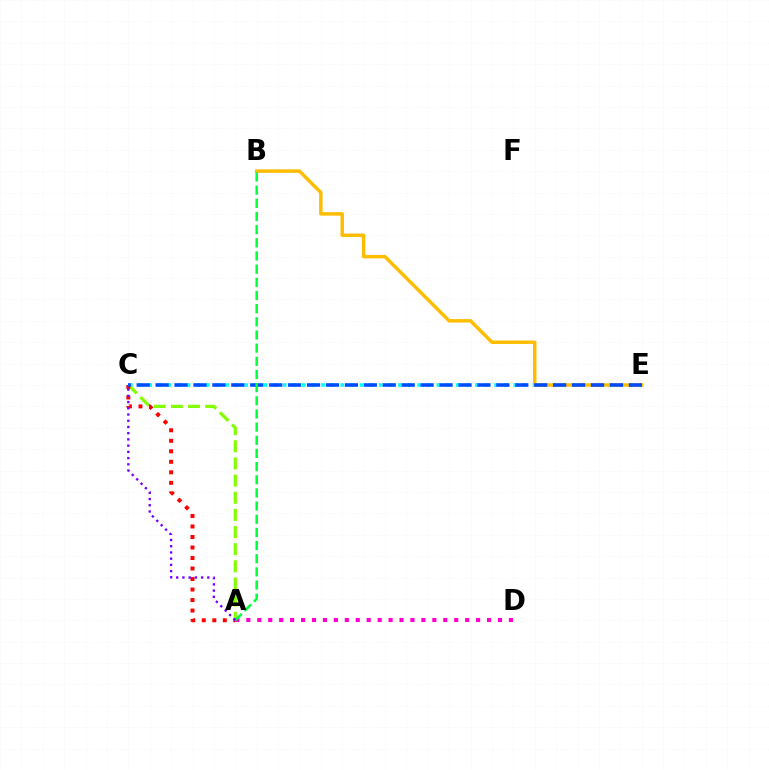{('C', 'E'): [{'color': '#00fff6', 'line_style': 'dotted', 'thickness': 2.61}, {'color': '#004bff', 'line_style': 'dashed', 'thickness': 2.57}], ('B', 'E'): [{'color': '#ffbd00', 'line_style': 'solid', 'thickness': 2.51}], ('A', 'C'): [{'color': '#84ff00', 'line_style': 'dashed', 'thickness': 2.33}, {'color': '#ff0000', 'line_style': 'dotted', 'thickness': 2.85}, {'color': '#7200ff', 'line_style': 'dotted', 'thickness': 1.69}], ('A', 'D'): [{'color': '#ff00cf', 'line_style': 'dotted', 'thickness': 2.97}], ('A', 'B'): [{'color': '#00ff39', 'line_style': 'dashed', 'thickness': 1.79}]}